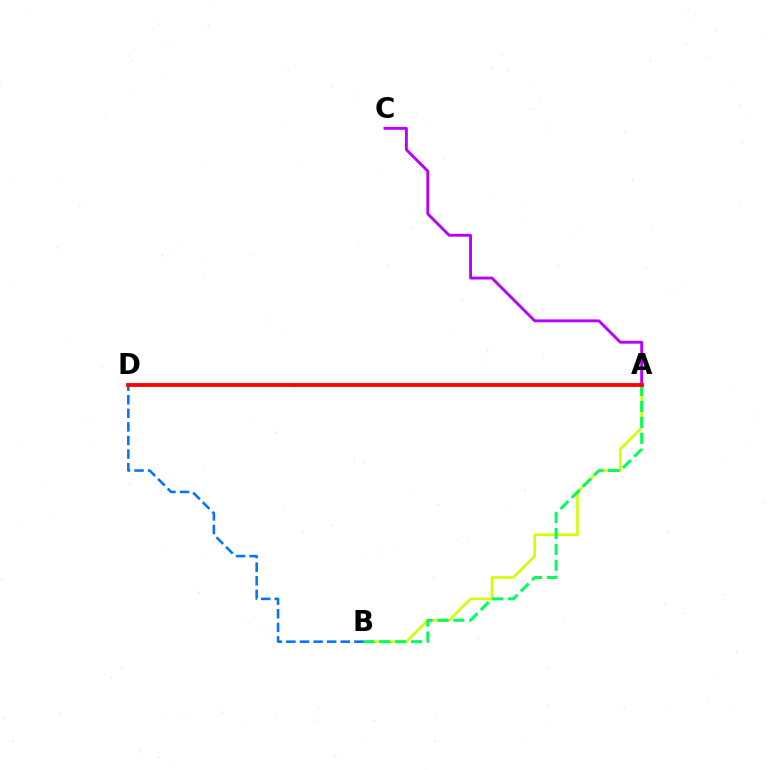{('A', 'B'): [{'color': '#d1ff00', 'line_style': 'solid', 'thickness': 1.88}, {'color': '#00ff5c', 'line_style': 'dashed', 'thickness': 2.16}], ('A', 'C'): [{'color': '#b900ff', 'line_style': 'solid', 'thickness': 2.08}], ('B', 'D'): [{'color': '#0074ff', 'line_style': 'dashed', 'thickness': 1.85}], ('A', 'D'): [{'color': '#ff0000', 'line_style': 'solid', 'thickness': 2.76}]}